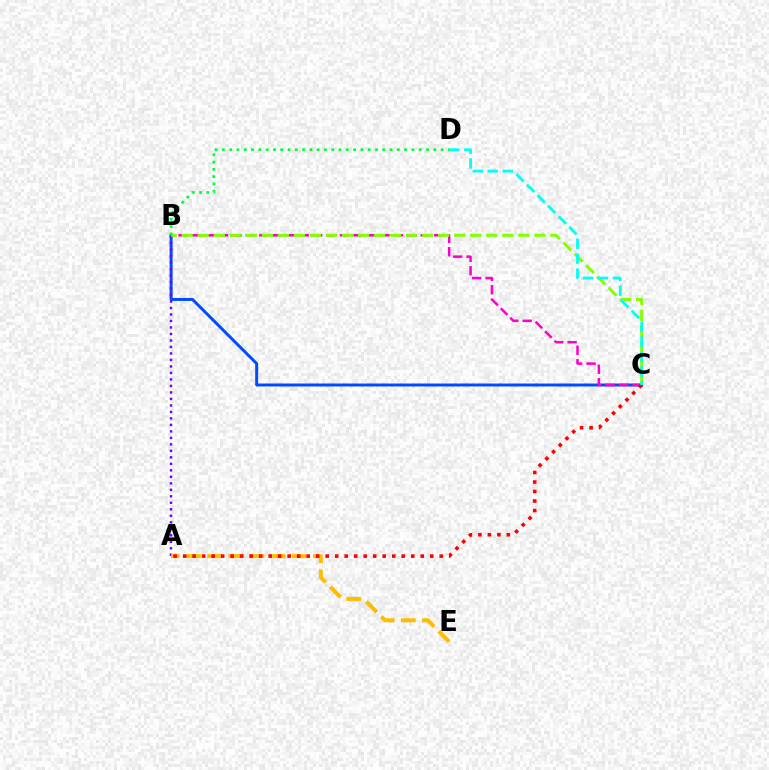{('B', 'C'): [{'color': '#004bff', 'line_style': 'solid', 'thickness': 2.13}, {'color': '#ff00cf', 'line_style': 'dashed', 'thickness': 1.83}, {'color': '#84ff00', 'line_style': 'dashed', 'thickness': 2.18}], ('A', 'B'): [{'color': '#7200ff', 'line_style': 'dotted', 'thickness': 1.76}], ('A', 'E'): [{'color': '#ffbd00', 'line_style': 'dashed', 'thickness': 2.87}], ('B', 'D'): [{'color': '#00ff39', 'line_style': 'dotted', 'thickness': 1.98}], ('A', 'C'): [{'color': '#ff0000', 'line_style': 'dotted', 'thickness': 2.58}], ('C', 'D'): [{'color': '#00fff6', 'line_style': 'dashed', 'thickness': 2.03}]}